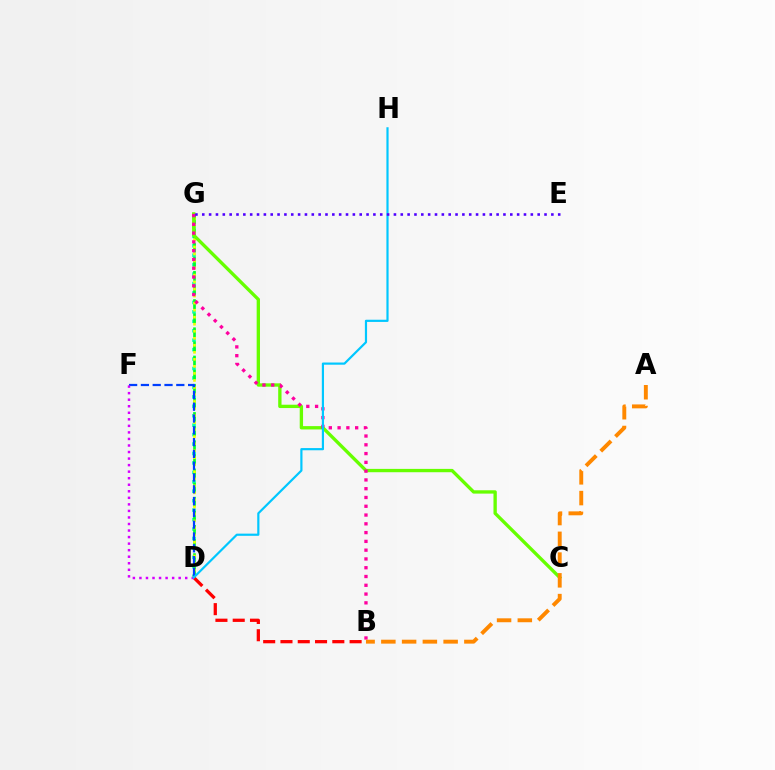{('D', 'G'): [{'color': '#00ffaf', 'line_style': 'dotted', 'thickness': 2.57}, {'color': '#00ff27', 'line_style': 'dashed', 'thickness': 1.92}, {'color': '#eeff00', 'line_style': 'dotted', 'thickness': 1.91}], ('C', 'G'): [{'color': '#66ff00', 'line_style': 'solid', 'thickness': 2.4}], ('D', 'F'): [{'color': '#003fff', 'line_style': 'dashed', 'thickness': 1.6}, {'color': '#d600ff', 'line_style': 'dotted', 'thickness': 1.78}], ('B', 'D'): [{'color': '#ff0000', 'line_style': 'dashed', 'thickness': 2.35}], ('B', 'G'): [{'color': '#ff00a0', 'line_style': 'dotted', 'thickness': 2.39}], ('D', 'H'): [{'color': '#00c7ff', 'line_style': 'solid', 'thickness': 1.57}], ('E', 'G'): [{'color': '#4f00ff', 'line_style': 'dotted', 'thickness': 1.86}], ('A', 'B'): [{'color': '#ff8800', 'line_style': 'dashed', 'thickness': 2.82}]}